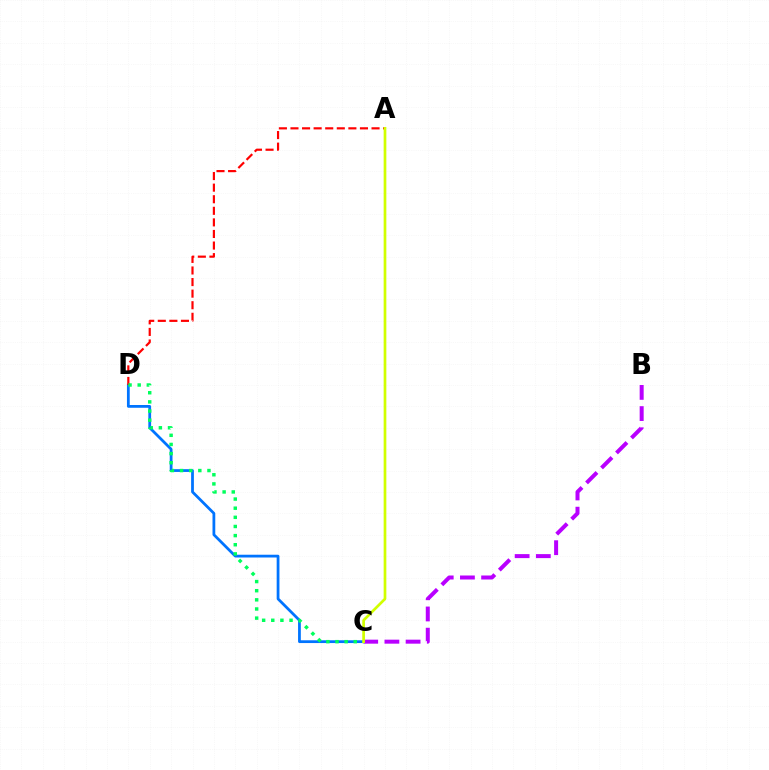{('B', 'C'): [{'color': '#b900ff', 'line_style': 'dashed', 'thickness': 2.88}], ('C', 'D'): [{'color': '#0074ff', 'line_style': 'solid', 'thickness': 2.0}, {'color': '#00ff5c', 'line_style': 'dotted', 'thickness': 2.48}], ('A', 'D'): [{'color': '#ff0000', 'line_style': 'dashed', 'thickness': 1.57}], ('A', 'C'): [{'color': '#d1ff00', 'line_style': 'solid', 'thickness': 1.94}]}